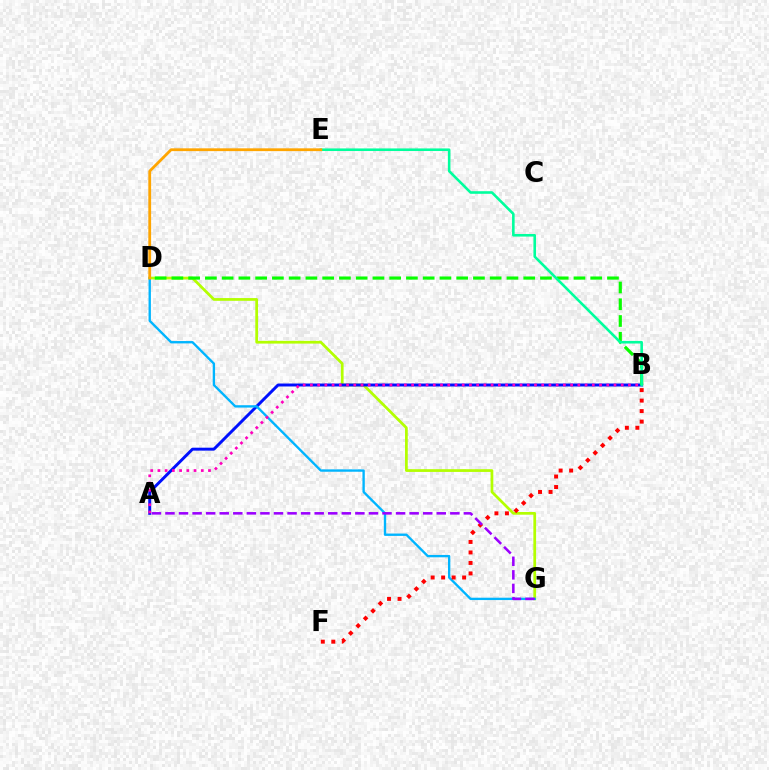{('D', 'G'): [{'color': '#b3ff00', 'line_style': 'solid', 'thickness': 1.97}, {'color': '#00b5ff', 'line_style': 'solid', 'thickness': 1.7}], ('A', 'B'): [{'color': '#0010ff', 'line_style': 'solid', 'thickness': 2.13}, {'color': '#ff00bd', 'line_style': 'dotted', 'thickness': 1.96}], ('B', 'D'): [{'color': '#08ff00', 'line_style': 'dashed', 'thickness': 2.28}], ('B', 'E'): [{'color': '#00ff9d', 'line_style': 'solid', 'thickness': 1.87}], ('B', 'F'): [{'color': '#ff0000', 'line_style': 'dotted', 'thickness': 2.85}], ('D', 'E'): [{'color': '#ffa500', 'line_style': 'solid', 'thickness': 2.01}], ('A', 'G'): [{'color': '#9b00ff', 'line_style': 'dashed', 'thickness': 1.84}]}